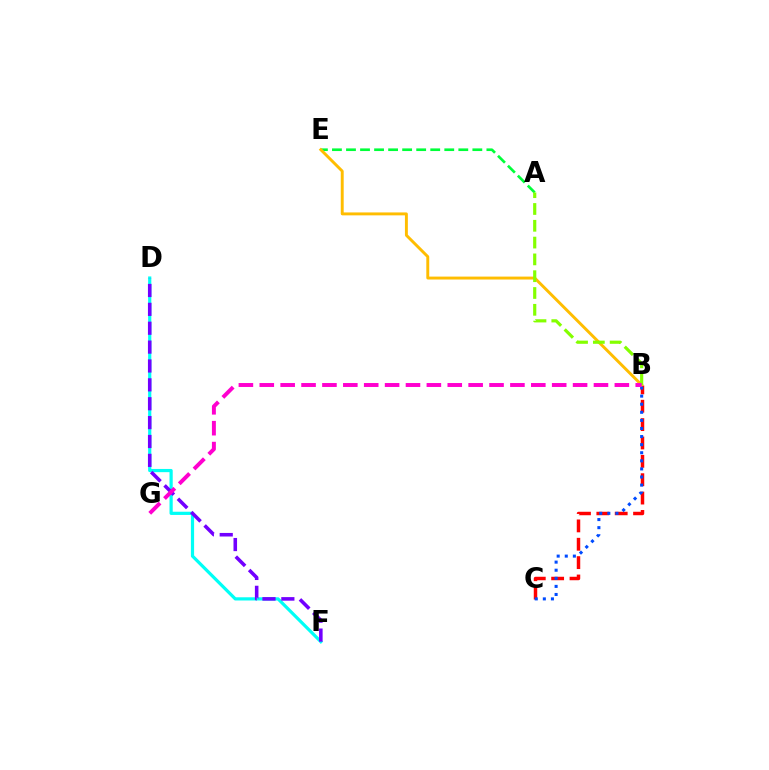{('A', 'E'): [{'color': '#00ff39', 'line_style': 'dashed', 'thickness': 1.91}], ('B', 'C'): [{'color': '#ff0000', 'line_style': 'dashed', 'thickness': 2.49}, {'color': '#004bff', 'line_style': 'dotted', 'thickness': 2.2}], ('B', 'E'): [{'color': '#ffbd00', 'line_style': 'solid', 'thickness': 2.1}], ('D', 'F'): [{'color': '#00fff6', 'line_style': 'solid', 'thickness': 2.31}, {'color': '#7200ff', 'line_style': 'dashed', 'thickness': 2.56}], ('A', 'B'): [{'color': '#84ff00', 'line_style': 'dashed', 'thickness': 2.28}], ('B', 'G'): [{'color': '#ff00cf', 'line_style': 'dashed', 'thickness': 2.84}]}